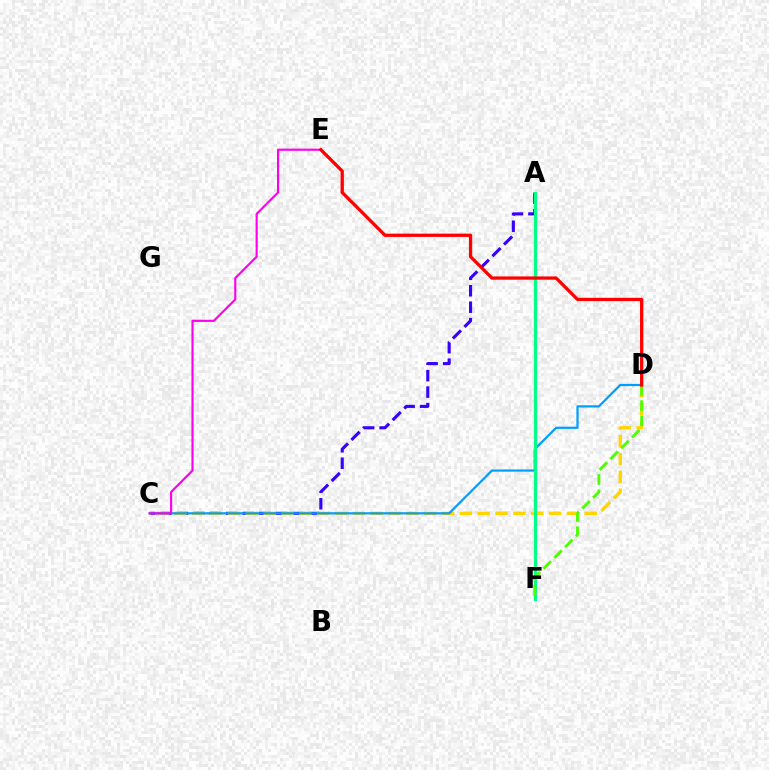{('A', 'C'): [{'color': '#3700ff', 'line_style': 'dashed', 'thickness': 2.23}], ('C', 'D'): [{'color': '#ffd500', 'line_style': 'dashed', 'thickness': 2.42}, {'color': '#009eff', 'line_style': 'solid', 'thickness': 1.6}], ('A', 'F'): [{'color': '#00ff86', 'line_style': 'solid', 'thickness': 2.28}], ('C', 'E'): [{'color': '#ff00ed', 'line_style': 'solid', 'thickness': 1.54}], ('D', 'F'): [{'color': '#4fff00', 'line_style': 'dashed', 'thickness': 2.07}], ('D', 'E'): [{'color': '#ff0000', 'line_style': 'solid', 'thickness': 2.35}]}